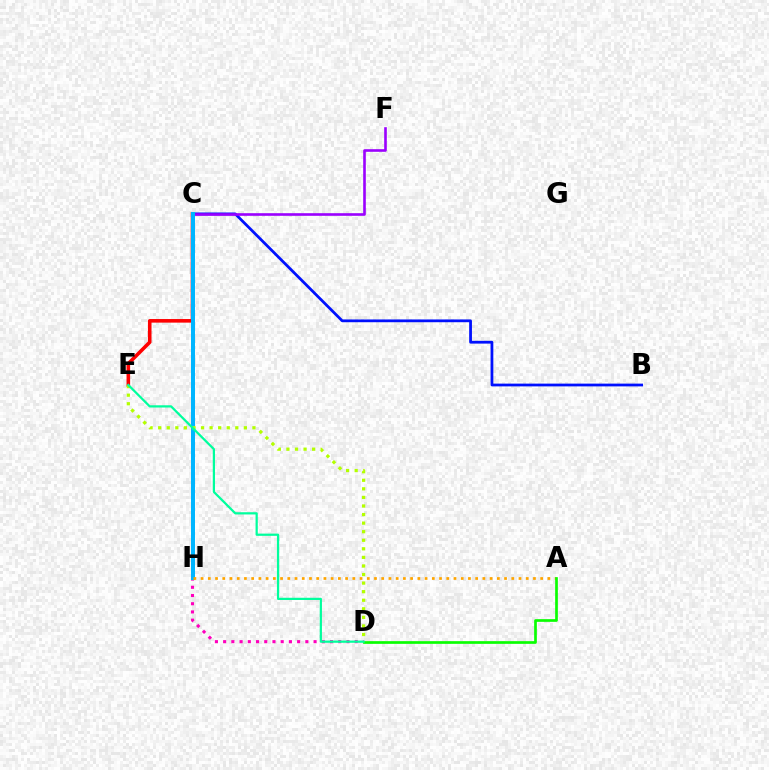{('B', 'C'): [{'color': '#0010ff', 'line_style': 'solid', 'thickness': 1.99}], ('C', 'E'): [{'color': '#ff0000', 'line_style': 'solid', 'thickness': 2.58}], ('C', 'F'): [{'color': '#9b00ff', 'line_style': 'solid', 'thickness': 1.89}], ('D', 'H'): [{'color': '#ff00bd', 'line_style': 'dotted', 'thickness': 2.23}], ('C', 'H'): [{'color': '#00b5ff', 'line_style': 'solid', 'thickness': 2.87}], ('D', 'E'): [{'color': '#b3ff00', 'line_style': 'dotted', 'thickness': 2.33}, {'color': '#00ff9d', 'line_style': 'solid', 'thickness': 1.61}], ('A', 'H'): [{'color': '#ffa500', 'line_style': 'dotted', 'thickness': 1.96}], ('A', 'D'): [{'color': '#08ff00', 'line_style': 'solid', 'thickness': 1.94}]}